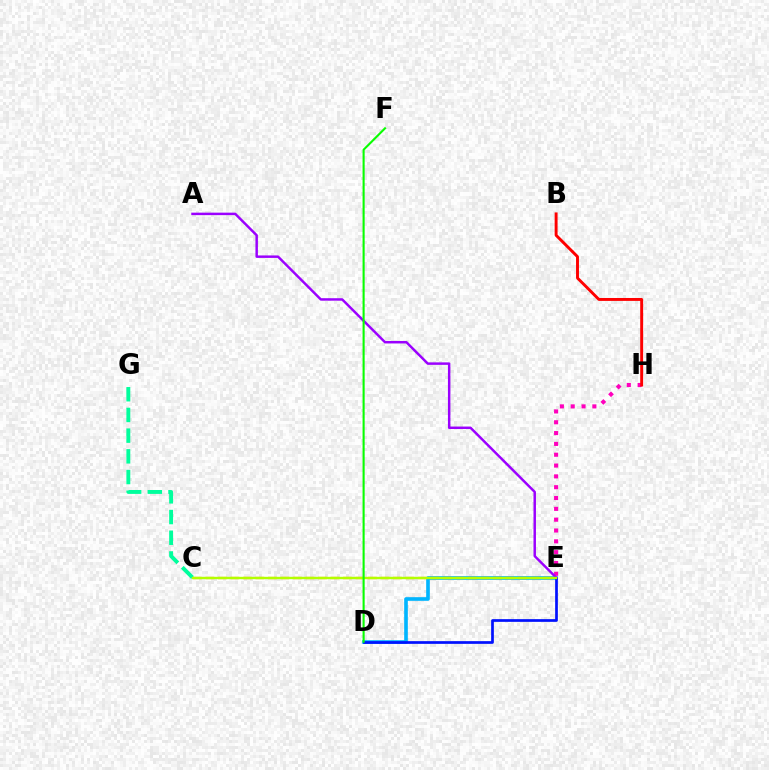{('D', 'E'): [{'color': '#00b5ff', 'line_style': 'solid', 'thickness': 2.62}, {'color': '#0010ff', 'line_style': 'solid', 'thickness': 1.95}], ('C', 'E'): [{'color': '#ffa500', 'line_style': 'dashed', 'thickness': 1.7}, {'color': '#b3ff00', 'line_style': 'solid', 'thickness': 1.71}], ('C', 'G'): [{'color': '#00ff9d', 'line_style': 'dashed', 'thickness': 2.81}], ('E', 'H'): [{'color': '#ff00bd', 'line_style': 'dotted', 'thickness': 2.94}], ('A', 'E'): [{'color': '#9b00ff', 'line_style': 'solid', 'thickness': 1.78}], ('B', 'H'): [{'color': '#ff0000', 'line_style': 'solid', 'thickness': 2.1}], ('D', 'F'): [{'color': '#08ff00', 'line_style': 'solid', 'thickness': 1.51}]}